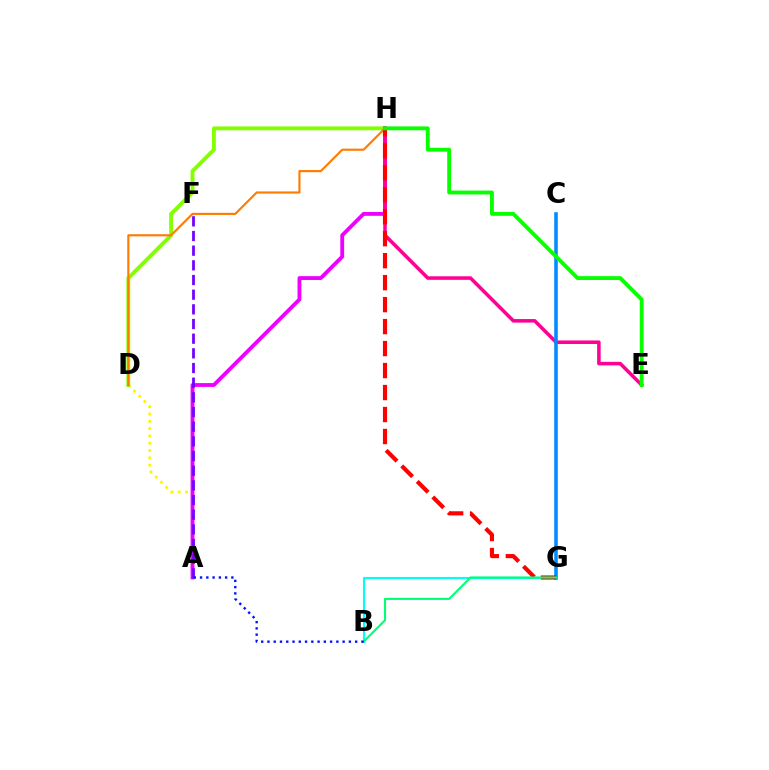{('A', 'D'): [{'color': '#fcf500', 'line_style': 'dotted', 'thickness': 1.98}], ('D', 'H'): [{'color': '#84ff00', 'line_style': 'solid', 'thickness': 2.79}, {'color': '#ff7c00', 'line_style': 'solid', 'thickness': 1.55}], ('B', 'G'): [{'color': '#00fff6', 'line_style': 'solid', 'thickness': 1.53}, {'color': '#00ff74', 'line_style': 'solid', 'thickness': 1.51}], ('A', 'H'): [{'color': '#ee00ff', 'line_style': 'solid', 'thickness': 2.76}], ('E', 'H'): [{'color': '#ff0094', 'line_style': 'solid', 'thickness': 2.55}, {'color': '#08ff00', 'line_style': 'solid', 'thickness': 2.78}], ('C', 'G'): [{'color': '#008cff', 'line_style': 'solid', 'thickness': 2.55}], ('G', 'H'): [{'color': '#ff0000', 'line_style': 'dashed', 'thickness': 2.99}], ('A', 'F'): [{'color': '#7200ff', 'line_style': 'dashed', 'thickness': 1.99}], ('A', 'B'): [{'color': '#0010ff', 'line_style': 'dotted', 'thickness': 1.7}]}